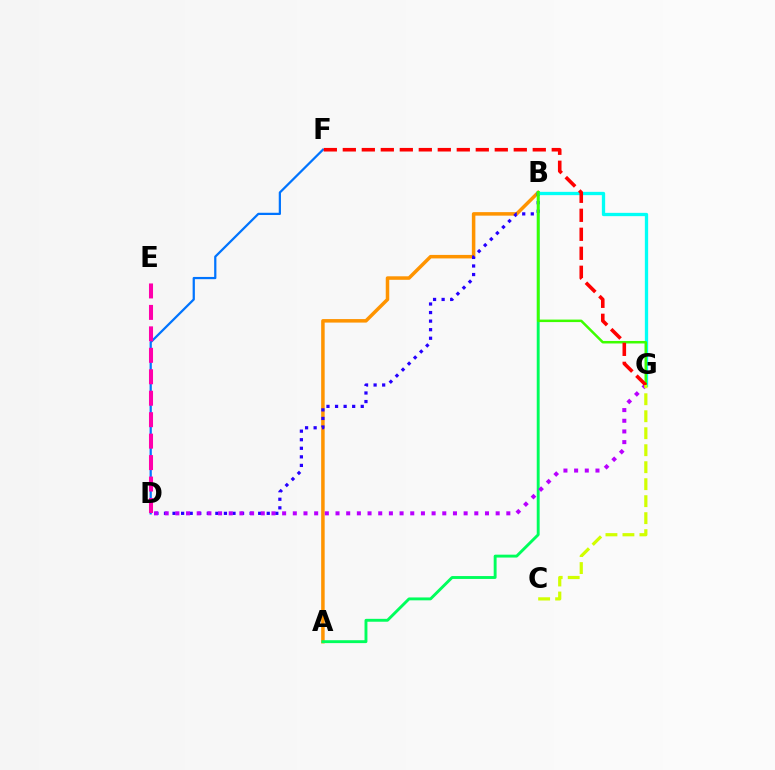{('A', 'B'): [{'color': '#ff9400', 'line_style': 'solid', 'thickness': 2.53}, {'color': '#00ff5c', 'line_style': 'solid', 'thickness': 2.08}], ('B', 'D'): [{'color': '#2500ff', 'line_style': 'dotted', 'thickness': 2.33}], ('B', 'G'): [{'color': '#00fff6', 'line_style': 'solid', 'thickness': 2.38}, {'color': '#3dff00', 'line_style': 'solid', 'thickness': 1.8}], ('D', 'G'): [{'color': '#b900ff', 'line_style': 'dotted', 'thickness': 2.9}], ('D', 'F'): [{'color': '#0074ff', 'line_style': 'solid', 'thickness': 1.61}], ('F', 'G'): [{'color': '#ff0000', 'line_style': 'dashed', 'thickness': 2.58}], ('C', 'G'): [{'color': '#d1ff00', 'line_style': 'dashed', 'thickness': 2.31}], ('D', 'E'): [{'color': '#ff00ac', 'line_style': 'dashed', 'thickness': 2.91}]}